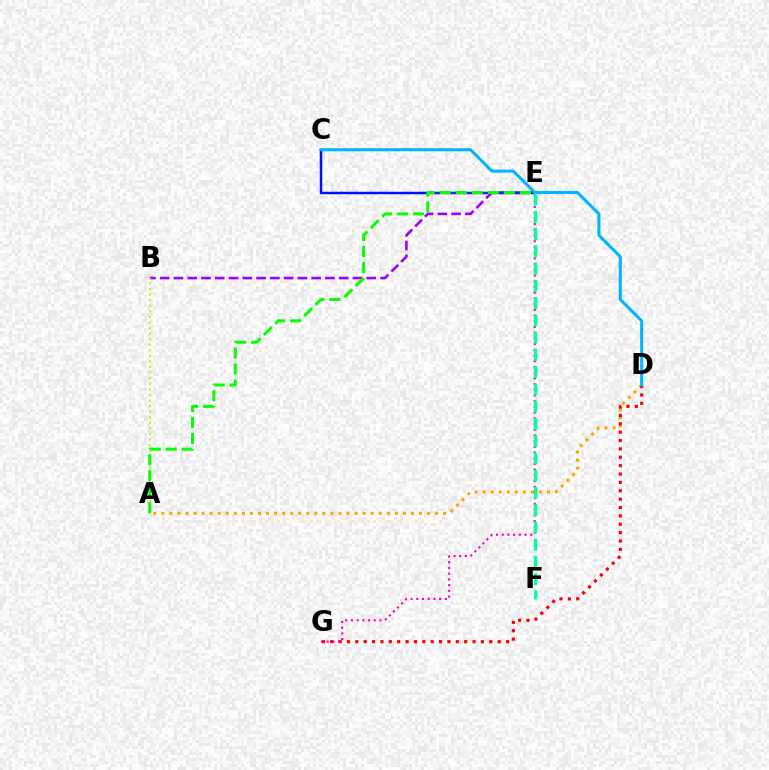{('B', 'E'): [{'color': '#9b00ff', 'line_style': 'dashed', 'thickness': 1.87}], ('A', 'D'): [{'color': '#ffa500', 'line_style': 'dotted', 'thickness': 2.19}], ('D', 'G'): [{'color': '#ff0000', 'line_style': 'dotted', 'thickness': 2.27}], ('C', 'E'): [{'color': '#0010ff', 'line_style': 'solid', 'thickness': 1.79}], ('A', 'B'): [{'color': '#b3ff00', 'line_style': 'dotted', 'thickness': 1.51}], ('A', 'E'): [{'color': '#08ff00', 'line_style': 'dashed', 'thickness': 2.18}], ('E', 'G'): [{'color': '#ff00bd', 'line_style': 'dotted', 'thickness': 1.55}], ('C', 'D'): [{'color': '#00b5ff', 'line_style': 'solid', 'thickness': 2.19}], ('E', 'F'): [{'color': '#00ff9d', 'line_style': 'dashed', 'thickness': 2.34}]}